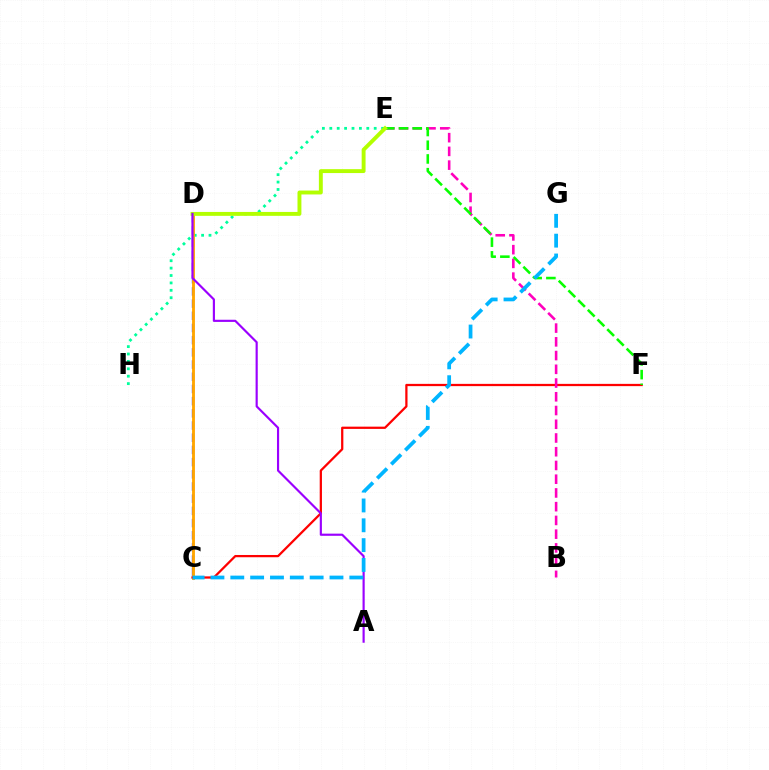{('E', 'H'): [{'color': '#00ff9d', 'line_style': 'dotted', 'thickness': 2.01}], ('C', 'D'): [{'color': '#0010ff', 'line_style': 'dashed', 'thickness': 1.66}, {'color': '#ffa500', 'line_style': 'solid', 'thickness': 2.06}], ('C', 'F'): [{'color': '#ff0000', 'line_style': 'solid', 'thickness': 1.62}], ('B', 'E'): [{'color': '#ff00bd', 'line_style': 'dashed', 'thickness': 1.87}], ('E', 'F'): [{'color': '#08ff00', 'line_style': 'dashed', 'thickness': 1.86}], ('D', 'E'): [{'color': '#b3ff00', 'line_style': 'solid', 'thickness': 2.81}], ('A', 'D'): [{'color': '#9b00ff', 'line_style': 'solid', 'thickness': 1.56}], ('C', 'G'): [{'color': '#00b5ff', 'line_style': 'dashed', 'thickness': 2.69}]}